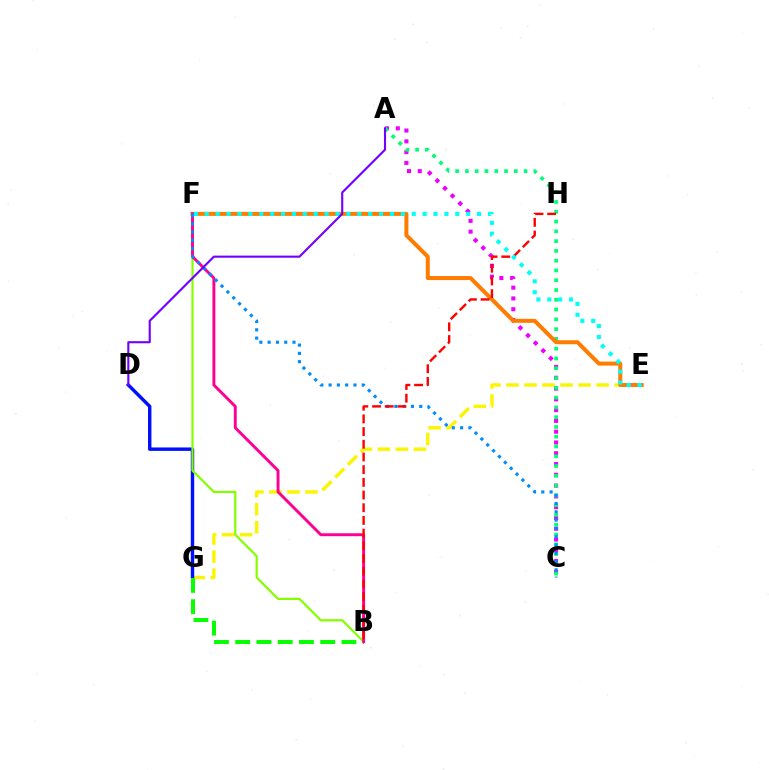{('E', 'G'): [{'color': '#fcf500', 'line_style': 'dashed', 'thickness': 2.45}], ('A', 'C'): [{'color': '#ee00ff', 'line_style': 'dotted', 'thickness': 2.93}, {'color': '#00ff74', 'line_style': 'dotted', 'thickness': 2.66}], ('E', 'F'): [{'color': '#ff7c00', 'line_style': 'solid', 'thickness': 2.89}, {'color': '#00fff6', 'line_style': 'dotted', 'thickness': 2.96}], ('D', 'G'): [{'color': '#0010ff', 'line_style': 'solid', 'thickness': 2.46}], ('B', 'G'): [{'color': '#08ff00', 'line_style': 'dashed', 'thickness': 2.89}], ('B', 'F'): [{'color': '#84ff00', 'line_style': 'solid', 'thickness': 1.59}, {'color': '#ff0094', 'line_style': 'solid', 'thickness': 2.1}], ('C', 'F'): [{'color': '#008cff', 'line_style': 'dotted', 'thickness': 2.25}], ('B', 'H'): [{'color': '#ff0000', 'line_style': 'dashed', 'thickness': 1.72}], ('A', 'D'): [{'color': '#7200ff', 'line_style': 'solid', 'thickness': 1.53}]}